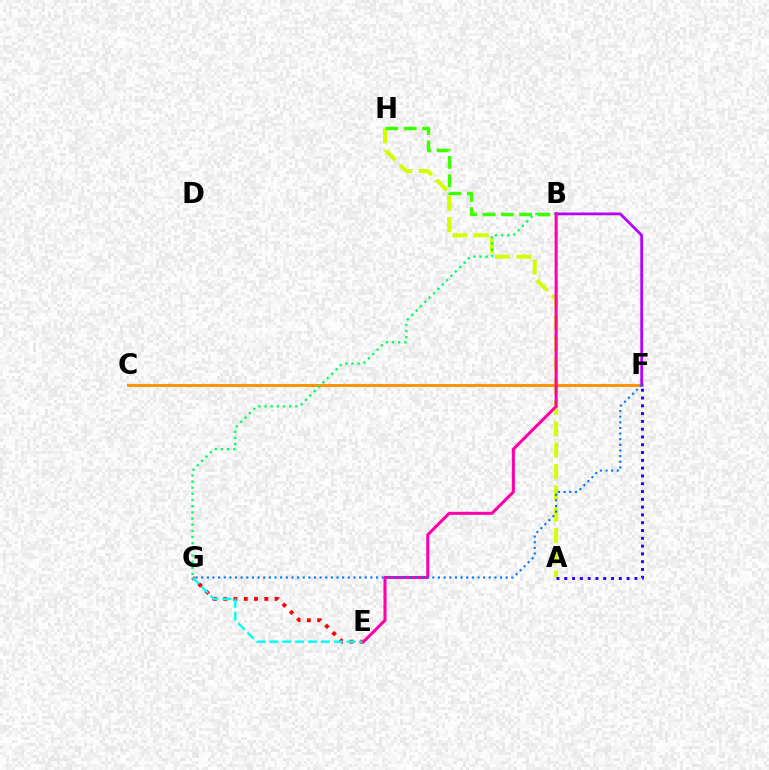{('E', 'G'): [{'color': '#ff0000', 'line_style': 'dotted', 'thickness': 2.79}, {'color': '#00fff6', 'line_style': 'dashed', 'thickness': 1.75}], ('A', 'H'): [{'color': '#d1ff00', 'line_style': 'dashed', 'thickness': 2.9}], ('C', 'F'): [{'color': '#ff9400', 'line_style': 'solid', 'thickness': 2.13}], ('B', 'G'): [{'color': '#00ff5c', 'line_style': 'dotted', 'thickness': 1.67}], ('A', 'F'): [{'color': '#2500ff', 'line_style': 'dotted', 'thickness': 2.12}], ('B', 'H'): [{'color': '#3dff00', 'line_style': 'dashed', 'thickness': 2.49}], ('B', 'F'): [{'color': '#b900ff', 'line_style': 'solid', 'thickness': 1.99}], ('B', 'E'): [{'color': '#ff00ac', 'line_style': 'solid', 'thickness': 2.2}], ('F', 'G'): [{'color': '#0074ff', 'line_style': 'dotted', 'thickness': 1.53}]}